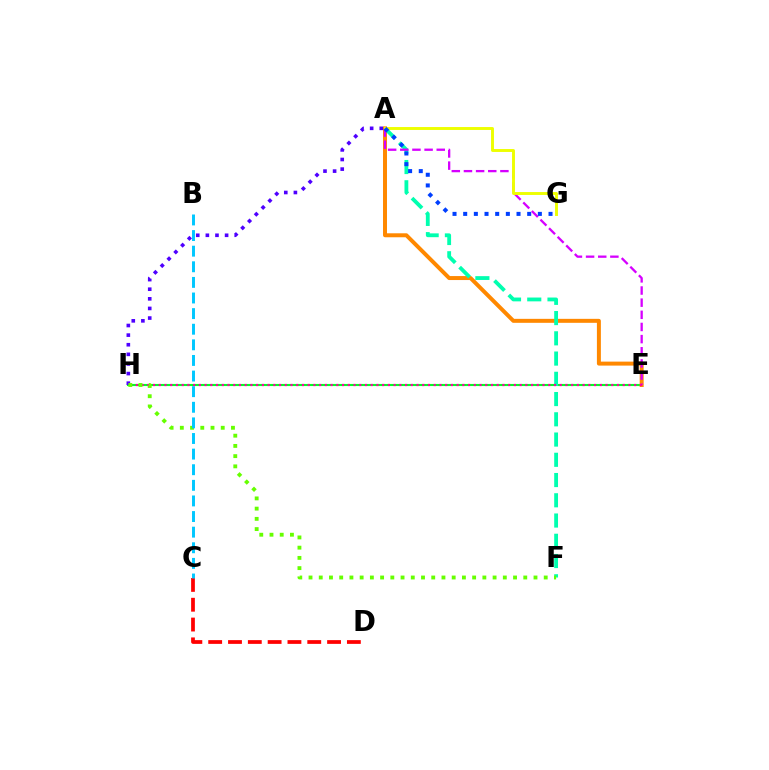{('E', 'H'): [{'color': '#00ff27', 'line_style': 'solid', 'thickness': 1.53}, {'color': '#ff00a0', 'line_style': 'dotted', 'thickness': 1.56}], ('A', 'E'): [{'color': '#ff8800', 'line_style': 'solid', 'thickness': 2.86}, {'color': '#d600ff', 'line_style': 'dashed', 'thickness': 1.65}], ('A', 'F'): [{'color': '#00ffaf', 'line_style': 'dashed', 'thickness': 2.75}], ('A', 'G'): [{'color': '#eeff00', 'line_style': 'solid', 'thickness': 2.11}, {'color': '#003fff', 'line_style': 'dotted', 'thickness': 2.9}], ('C', 'D'): [{'color': '#ff0000', 'line_style': 'dashed', 'thickness': 2.69}], ('A', 'H'): [{'color': '#4f00ff', 'line_style': 'dotted', 'thickness': 2.61}], ('F', 'H'): [{'color': '#66ff00', 'line_style': 'dotted', 'thickness': 2.78}], ('B', 'C'): [{'color': '#00c7ff', 'line_style': 'dashed', 'thickness': 2.12}]}